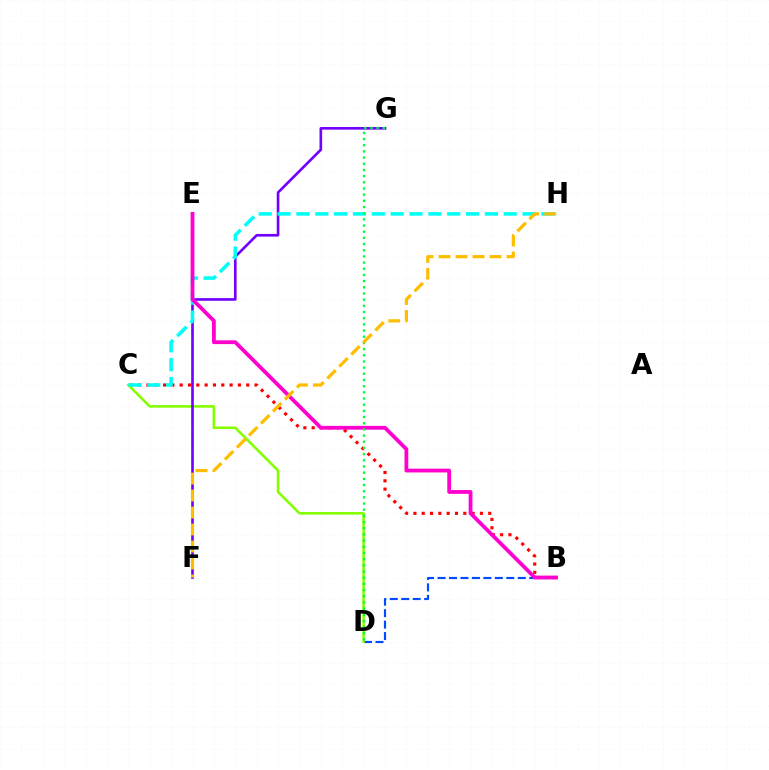{('B', 'C'): [{'color': '#ff0000', 'line_style': 'dotted', 'thickness': 2.26}], ('B', 'D'): [{'color': '#004bff', 'line_style': 'dashed', 'thickness': 1.56}], ('C', 'D'): [{'color': '#84ff00', 'line_style': 'solid', 'thickness': 1.87}], ('F', 'G'): [{'color': '#7200ff', 'line_style': 'solid', 'thickness': 1.9}], ('C', 'H'): [{'color': '#00fff6', 'line_style': 'dashed', 'thickness': 2.56}], ('B', 'E'): [{'color': '#ff00cf', 'line_style': 'solid', 'thickness': 2.73}], ('D', 'G'): [{'color': '#00ff39', 'line_style': 'dotted', 'thickness': 1.68}], ('F', 'H'): [{'color': '#ffbd00', 'line_style': 'dashed', 'thickness': 2.31}]}